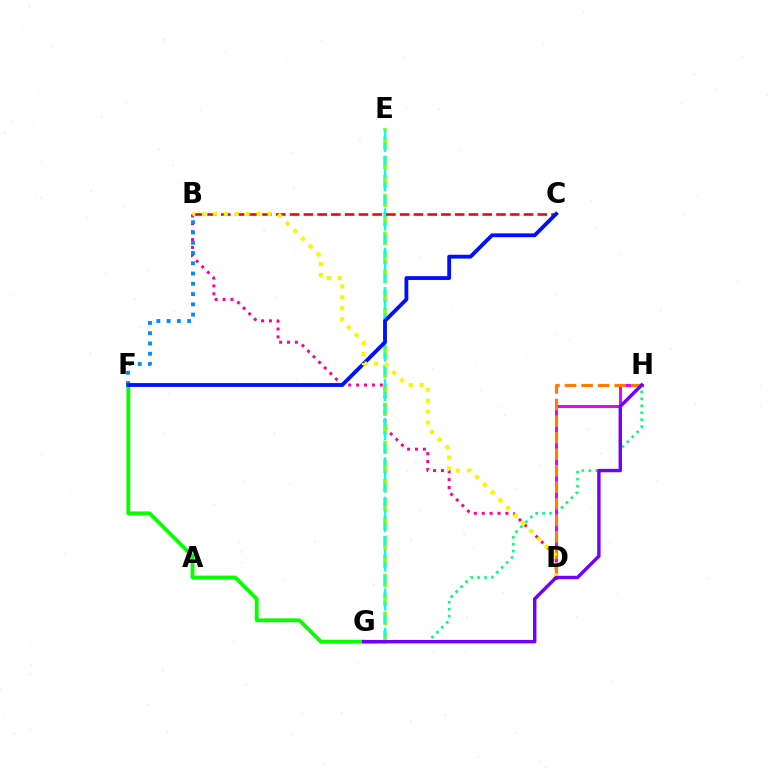{('B', 'D'): [{'color': '#ff0094', 'line_style': 'dotted', 'thickness': 2.14}, {'color': '#fcf500', 'line_style': 'dotted', 'thickness': 2.97}], ('B', 'F'): [{'color': '#008cff', 'line_style': 'dotted', 'thickness': 2.79}], ('G', 'H'): [{'color': '#00ff74', 'line_style': 'dotted', 'thickness': 1.89}, {'color': '#7200ff', 'line_style': 'solid', 'thickness': 2.45}], ('D', 'H'): [{'color': '#ee00ff', 'line_style': 'solid', 'thickness': 2.15}, {'color': '#ff7c00', 'line_style': 'dashed', 'thickness': 2.25}], ('F', 'G'): [{'color': '#08ff00', 'line_style': 'solid', 'thickness': 2.75}], ('E', 'G'): [{'color': '#84ff00', 'line_style': 'dashed', 'thickness': 2.58}, {'color': '#00fff6', 'line_style': 'dashed', 'thickness': 1.78}], ('B', 'C'): [{'color': '#ff0000', 'line_style': 'dashed', 'thickness': 1.87}], ('C', 'F'): [{'color': '#0010ff', 'line_style': 'solid', 'thickness': 2.75}]}